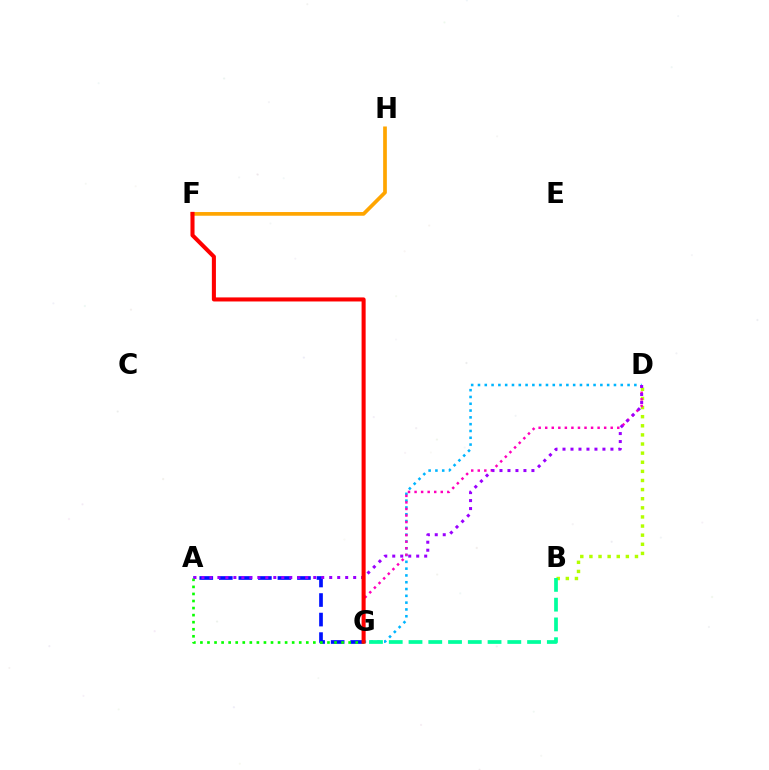{('A', 'G'): [{'color': '#0010ff', 'line_style': 'dashed', 'thickness': 2.65}, {'color': '#08ff00', 'line_style': 'dotted', 'thickness': 1.92}], ('B', 'D'): [{'color': '#b3ff00', 'line_style': 'dotted', 'thickness': 2.48}], ('D', 'G'): [{'color': '#00b5ff', 'line_style': 'dotted', 'thickness': 1.85}, {'color': '#ff00bd', 'line_style': 'dotted', 'thickness': 1.78}], ('F', 'H'): [{'color': '#ffa500', 'line_style': 'solid', 'thickness': 2.66}], ('A', 'D'): [{'color': '#9b00ff', 'line_style': 'dotted', 'thickness': 2.17}], ('F', 'G'): [{'color': '#ff0000', 'line_style': 'solid', 'thickness': 2.92}], ('B', 'G'): [{'color': '#00ff9d', 'line_style': 'dashed', 'thickness': 2.68}]}